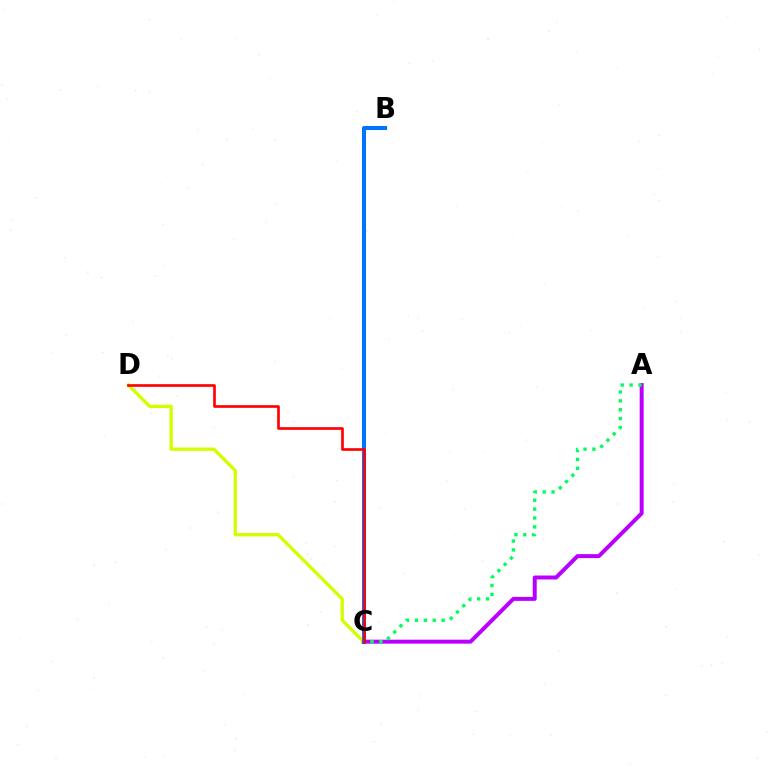{('A', 'C'): [{'color': '#b900ff', 'line_style': 'solid', 'thickness': 2.86}, {'color': '#00ff5c', 'line_style': 'dotted', 'thickness': 2.41}], ('C', 'D'): [{'color': '#d1ff00', 'line_style': 'solid', 'thickness': 2.4}, {'color': '#ff0000', 'line_style': 'solid', 'thickness': 1.91}], ('B', 'C'): [{'color': '#0074ff', 'line_style': 'solid', 'thickness': 2.91}]}